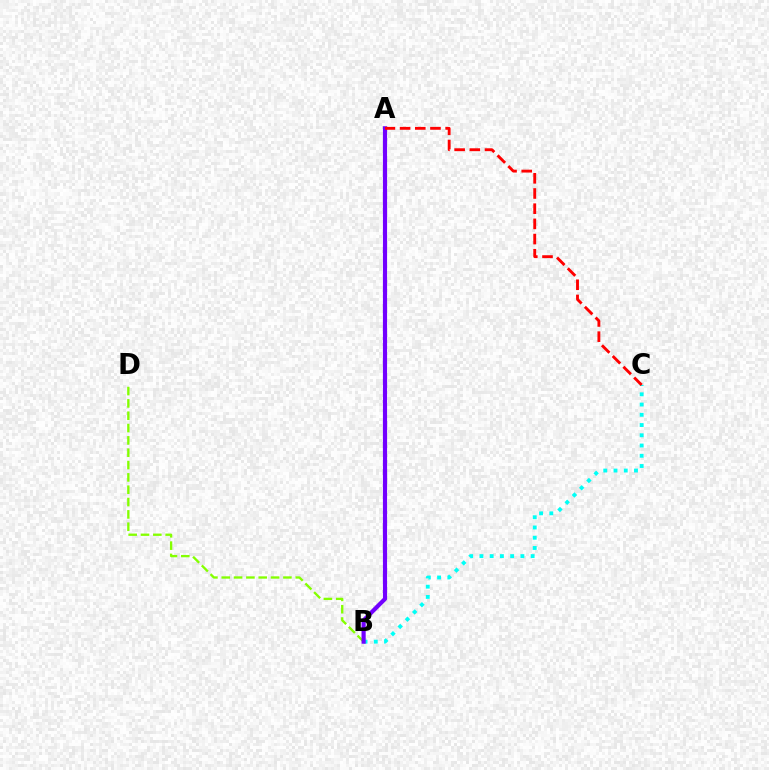{('B', 'D'): [{'color': '#84ff00', 'line_style': 'dashed', 'thickness': 1.68}], ('B', 'C'): [{'color': '#00fff6', 'line_style': 'dotted', 'thickness': 2.78}], ('A', 'B'): [{'color': '#7200ff', 'line_style': 'solid', 'thickness': 2.99}], ('A', 'C'): [{'color': '#ff0000', 'line_style': 'dashed', 'thickness': 2.06}]}